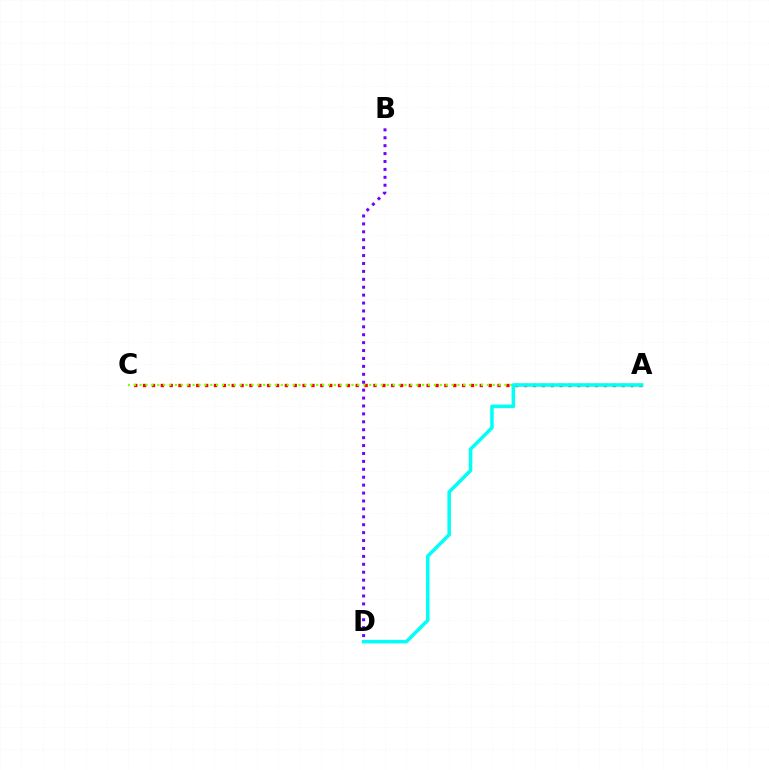{('A', 'C'): [{'color': '#ff0000', 'line_style': 'dotted', 'thickness': 2.41}, {'color': '#84ff00', 'line_style': 'dotted', 'thickness': 1.6}], ('B', 'D'): [{'color': '#7200ff', 'line_style': 'dotted', 'thickness': 2.15}], ('A', 'D'): [{'color': '#00fff6', 'line_style': 'solid', 'thickness': 2.54}]}